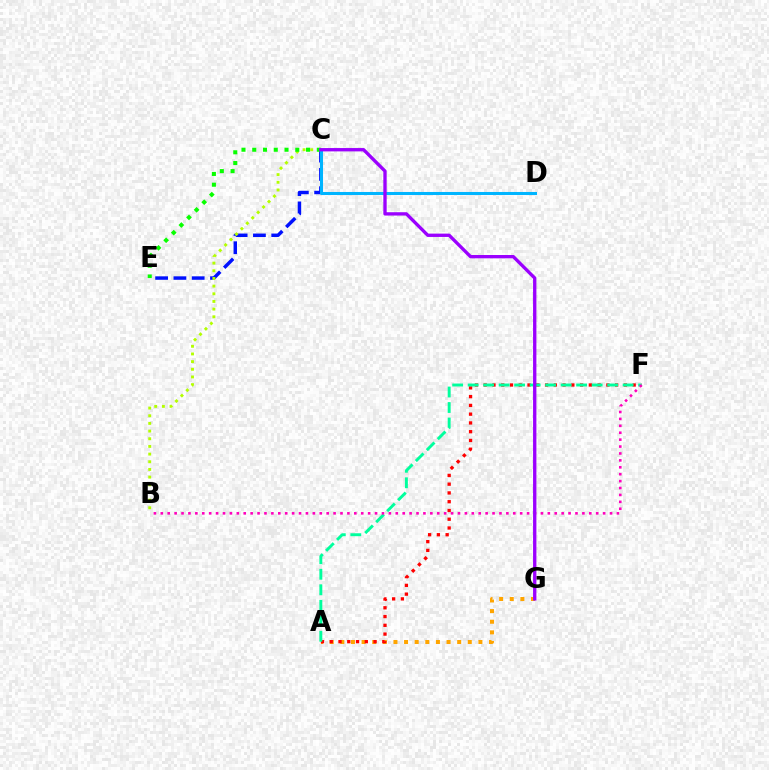{('C', 'E'): [{'color': '#0010ff', 'line_style': 'dashed', 'thickness': 2.49}, {'color': '#08ff00', 'line_style': 'dotted', 'thickness': 2.92}], ('B', 'C'): [{'color': '#b3ff00', 'line_style': 'dotted', 'thickness': 2.08}], ('A', 'G'): [{'color': '#ffa500', 'line_style': 'dotted', 'thickness': 2.89}], ('A', 'F'): [{'color': '#ff0000', 'line_style': 'dotted', 'thickness': 2.38}, {'color': '#00ff9d', 'line_style': 'dashed', 'thickness': 2.11}], ('C', 'D'): [{'color': '#00b5ff', 'line_style': 'solid', 'thickness': 2.19}], ('B', 'F'): [{'color': '#ff00bd', 'line_style': 'dotted', 'thickness': 1.88}], ('C', 'G'): [{'color': '#9b00ff', 'line_style': 'solid', 'thickness': 2.4}]}